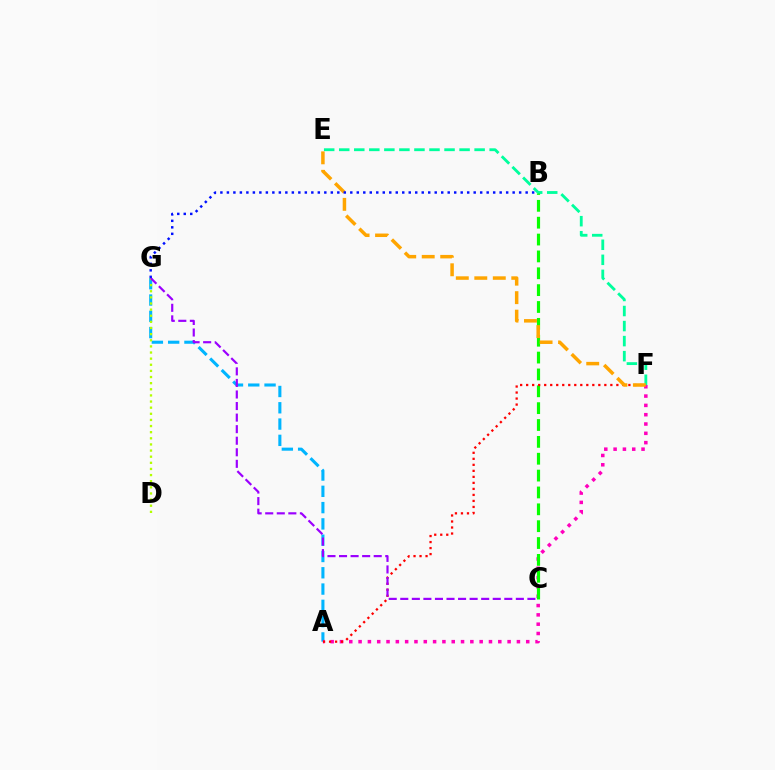{('E', 'F'): [{'color': '#00ff9d', 'line_style': 'dashed', 'thickness': 2.04}, {'color': '#ffa500', 'line_style': 'dashed', 'thickness': 2.51}], ('A', 'G'): [{'color': '#00b5ff', 'line_style': 'dashed', 'thickness': 2.21}], ('A', 'F'): [{'color': '#ff00bd', 'line_style': 'dotted', 'thickness': 2.53}, {'color': '#ff0000', 'line_style': 'dotted', 'thickness': 1.63}], ('B', 'C'): [{'color': '#08ff00', 'line_style': 'dashed', 'thickness': 2.29}], ('D', 'G'): [{'color': '#b3ff00', 'line_style': 'dotted', 'thickness': 1.66}], ('C', 'G'): [{'color': '#9b00ff', 'line_style': 'dashed', 'thickness': 1.57}], ('B', 'G'): [{'color': '#0010ff', 'line_style': 'dotted', 'thickness': 1.76}]}